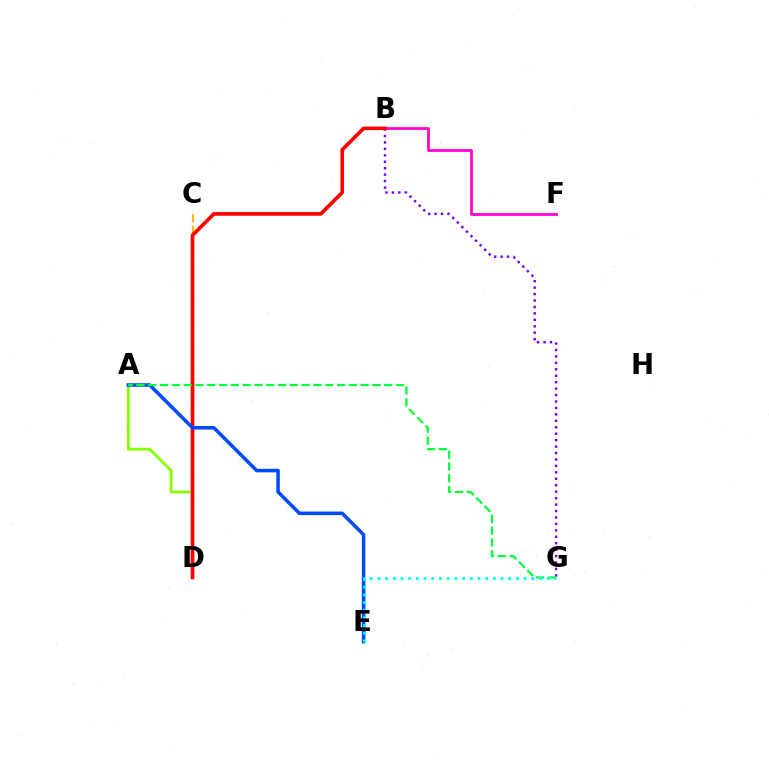{('C', 'D'): [{'color': '#ffbd00', 'line_style': 'dashed', 'thickness': 1.59}], ('B', 'G'): [{'color': '#7200ff', 'line_style': 'dotted', 'thickness': 1.75}], ('B', 'F'): [{'color': '#ff00cf', 'line_style': 'solid', 'thickness': 1.98}], ('A', 'D'): [{'color': '#84ff00', 'line_style': 'solid', 'thickness': 2.04}], ('B', 'D'): [{'color': '#ff0000', 'line_style': 'solid', 'thickness': 2.62}], ('A', 'E'): [{'color': '#004bff', 'line_style': 'solid', 'thickness': 2.54}], ('A', 'G'): [{'color': '#00ff39', 'line_style': 'dashed', 'thickness': 1.6}], ('E', 'G'): [{'color': '#00fff6', 'line_style': 'dotted', 'thickness': 2.09}]}